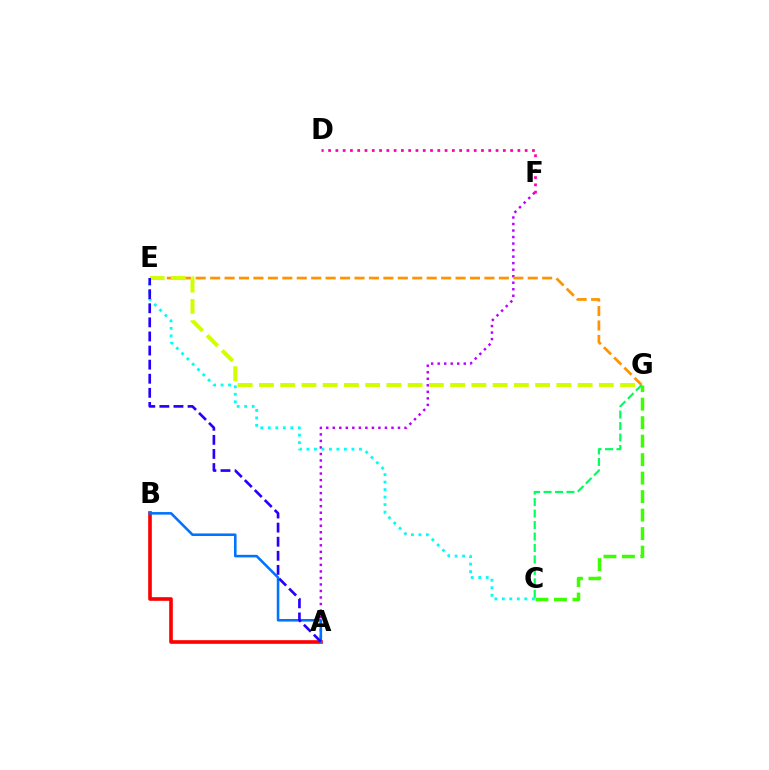{('A', 'B'): [{'color': '#ff0000', 'line_style': 'solid', 'thickness': 2.62}, {'color': '#0074ff', 'line_style': 'solid', 'thickness': 1.85}], ('A', 'F'): [{'color': '#b900ff', 'line_style': 'dotted', 'thickness': 1.77}], ('C', 'E'): [{'color': '#00fff6', 'line_style': 'dotted', 'thickness': 2.04}], ('D', 'F'): [{'color': '#ff00ac', 'line_style': 'dotted', 'thickness': 1.98}], ('E', 'G'): [{'color': '#ff9400', 'line_style': 'dashed', 'thickness': 1.96}, {'color': '#d1ff00', 'line_style': 'dashed', 'thickness': 2.89}], ('C', 'G'): [{'color': '#3dff00', 'line_style': 'dashed', 'thickness': 2.51}, {'color': '#00ff5c', 'line_style': 'dashed', 'thickness': 1.56}], ('A', 'E'): [{'color': '#2500ff', 'line_style': 'dashed', 'thickness': 1.91}]}